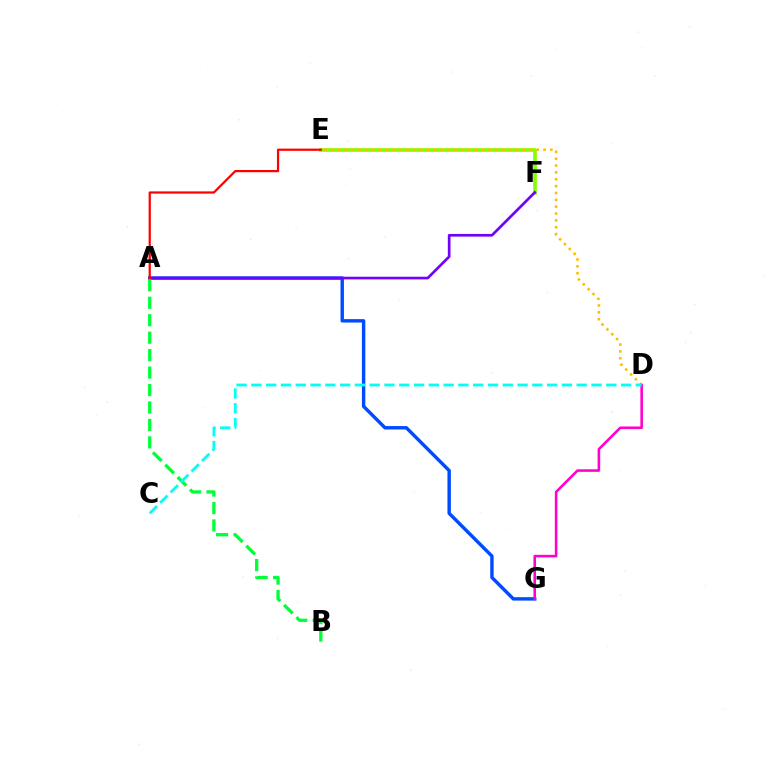{('E', 'F'): [{'color': '#84ff00', 'line_style': 'solid', 'thickness': 2.65}], ('A', 'G'): [{'color': '#004bff', 'line_style': 'solid', 'thickness': 2.46}], ('A', 'F'): [{'color': '#7200ff', 'line_style': 'solid', 'thickness': 1.93}], ('A', 'B'): [{'color': '#00ff39', 'line_style': 'dashed', 'thickness': 2.37}], ('D', 'E'): [{'color': '#ffbd00', 'line_style': 'dotted', 'thickness': 1.86}], ('D', 'G'): [{'color': '#ff00cf', 'line_style': 'solid', 'thickness': 1.86}], ('C', 'D'): [{'color': '#00fff6', 'line_style': 'dashed', 'thickness': 2.01}], ('A', 'E'): [{'color': '#ff0000', 'line_style': 'solid', 'thickness': 1.6}]}